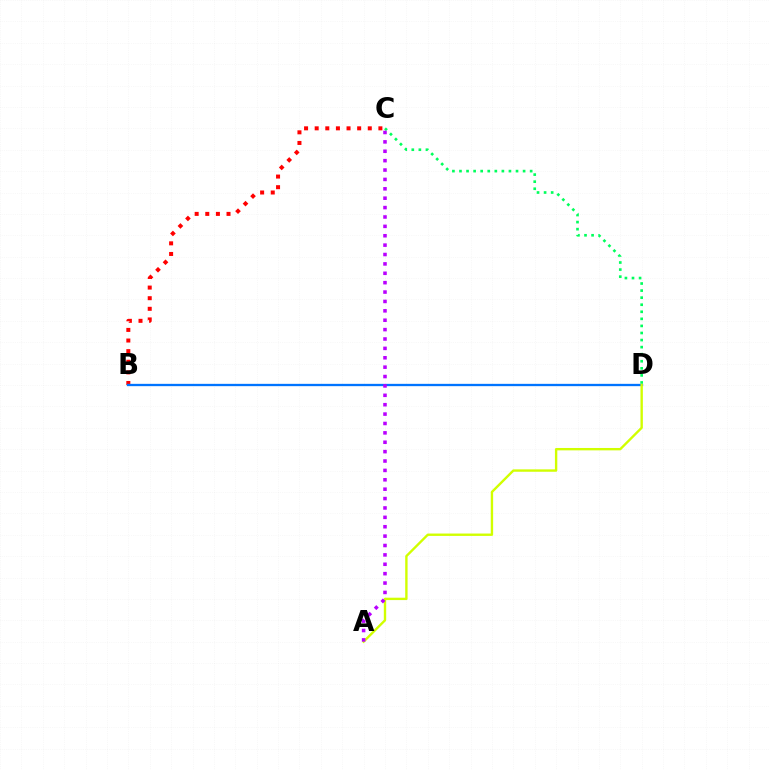{('B', 'C'): [{'color': '#ff0000', 'line_style': 'dotted', 'thickness': 2.89}], ('B', 'D'): [{'color': '#0074ff', 'line_style': 'solid', 'thickness': 1.66}], ('C', 'D'): [{'color': '#00ff5c', 'line_style': 'dotted', 'thickness': 1.92}], ('A', 'D'): [{'color': '#d1ff00', 'line_style': 'solid', 'thickness': 1.71}], ('A', 'C'): [{'color': '#b900ff', 'line_style': 'dotted', 'thickness': 2.55}]}